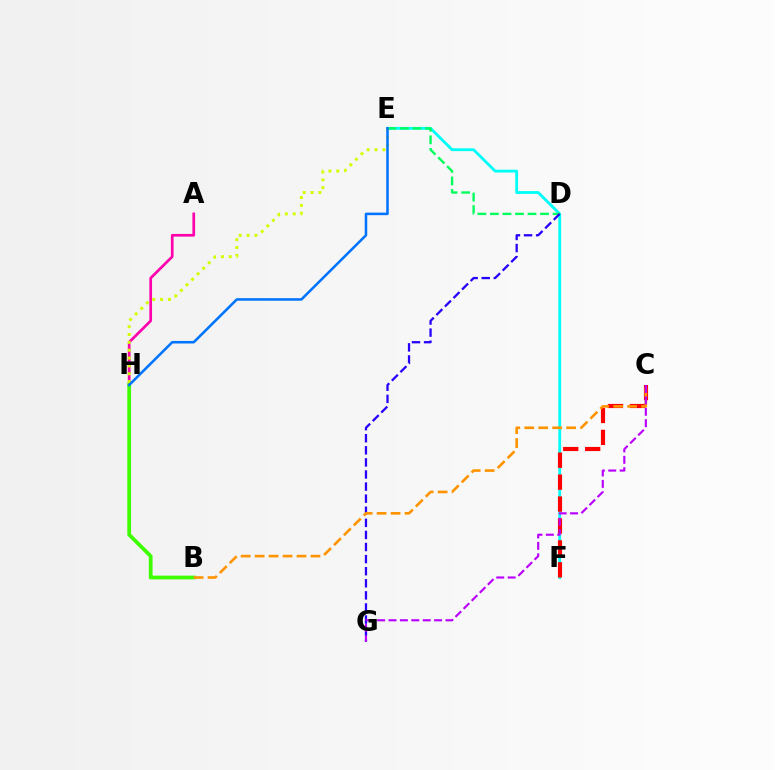{('E', 'F'): [{'color': '#00fff6', 'line_style': 'solid', 'thickness': 2.03}], ('C', 'F'): [{'color': '#ff0000', 'line_style': 'dashed', 'thickness': 2.98}], ('D', 'E'): [{'color': '#00ff5c', 'line_style': 'dashed', 'thickness': 1.7}], ('D', 'G'): [{'color': '#2500ff', 'line_style': 'dashed', 'thickness': 1.64}], ('A', 'H'): [{'color': '#ff00ac', 'line_style': 'solid', 'thickness': 1.94}], ('B', 'H'): [{'color': '#3dff00', 'line_style': 'solid', 'thickness': 2.69}], ('E', 'H'): [{'color': '#d1ff00', 'line_style': 'dotted', 'thickness': 2.13}, {'color': '#0074ff', 'line_style': 'solid', 'thickness': 1.83}], ('B', 'C'): [{'color': '#ff9400', 'line_style': 'dashed', 'thickness': 1.9}], ('C', 'G'): [{'color': '#b900ff', 'line_style': 'dashed', 'thickness': 1.55}]}